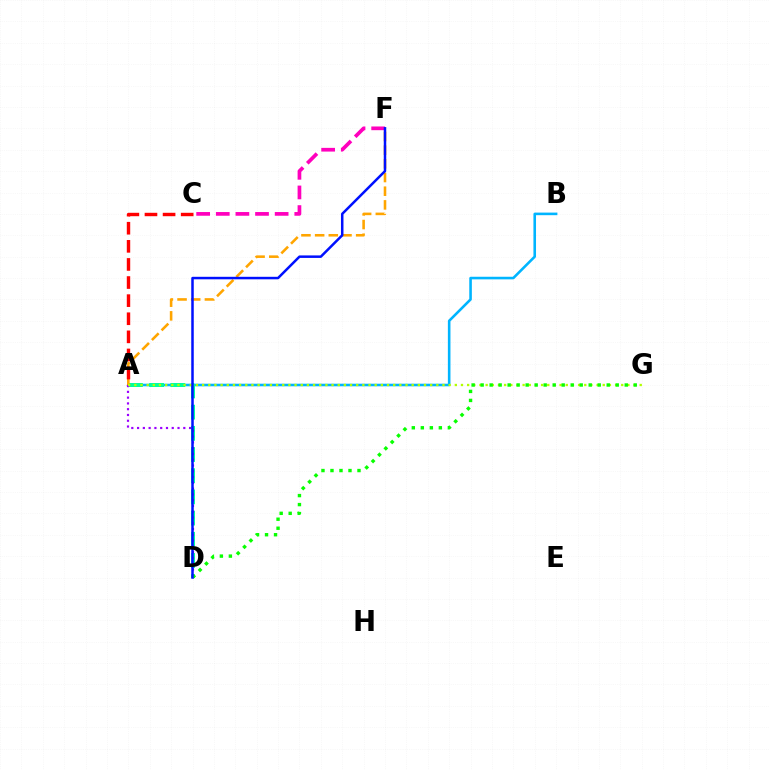{('A', 'B'): [{'color': '#00b5ff', 'line_style': 'solid', 'thickness': 1.86}], ('A', 'D'): [{'color': '#00ff9d', 'line_style': 'dashed', 'thickness': 2.88}, {'color': '#9b00ff', 'line_style': 'dotted', 'thickness': 1.57}], ('C', 'F'): [{'color': '#ff00bd', 'line_style': 'dashed', 'thickness': 2.67}], ('A', 'F'): [{'color': '#ffa500', 'line_style': 'dashed', 'thickness': 1.86}], ('A', 'C'): [{'color': '#ff0000', 'line_style': 'dashed', 'thickness': 2.46}], ('A', 'G'): [{'color': '#b3ff00', 'line_style': 'dotted', 'thickness': 1.67}], ('D', 'G'): [{'color': '#08ff00', 'line_style': 'dotted', 'thickness': 2.45}], ('D', 'F'): [{'color': '#0010ff', 'line_style': 'solid', 'thickness': 1.8}]}